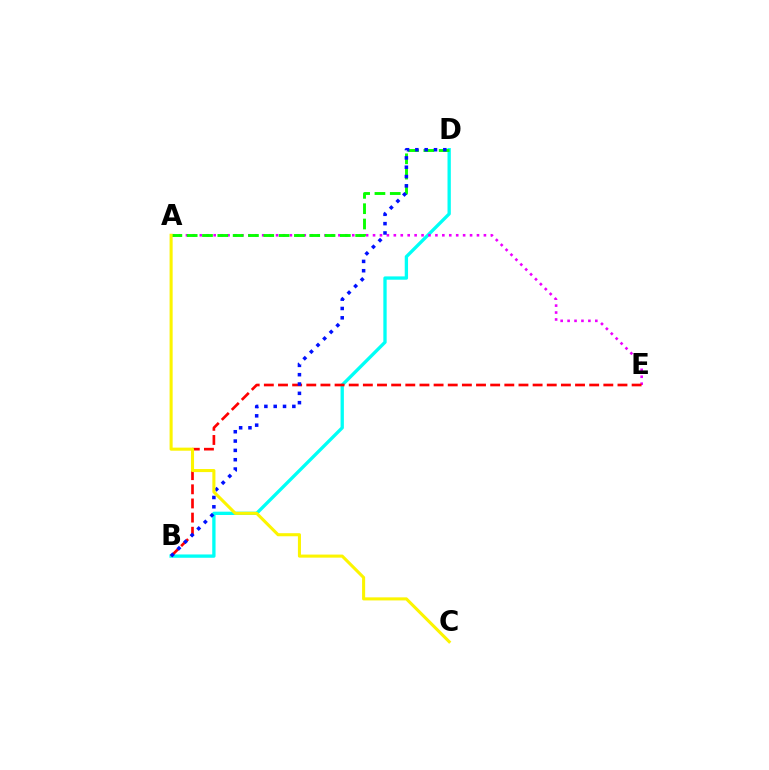{('B', 'D'): [{'color': '#00fff6', 'line_style': 'solid', 'thickness': 2.39}, {'color': '#0010ff', 'line_style': 'dotted', 'thickness': 2.53}], ('A', 'E'): [{'color': '#ee00ff', 'line_style': 'dotted', 'thickness': 1.88}], ('A', 'D'): [{'color': '#08ff00', 'line_style': 'dashed', 'thickness': 2.08}], ('B', 'E'): [{'color': '#ff0000', 'line_style': 'dashed', 'thickness': 1.92}], ('A', 'C'): [{'color': '#fcf500', 'line_style': 'solid', 'thickness': 2.21}]}